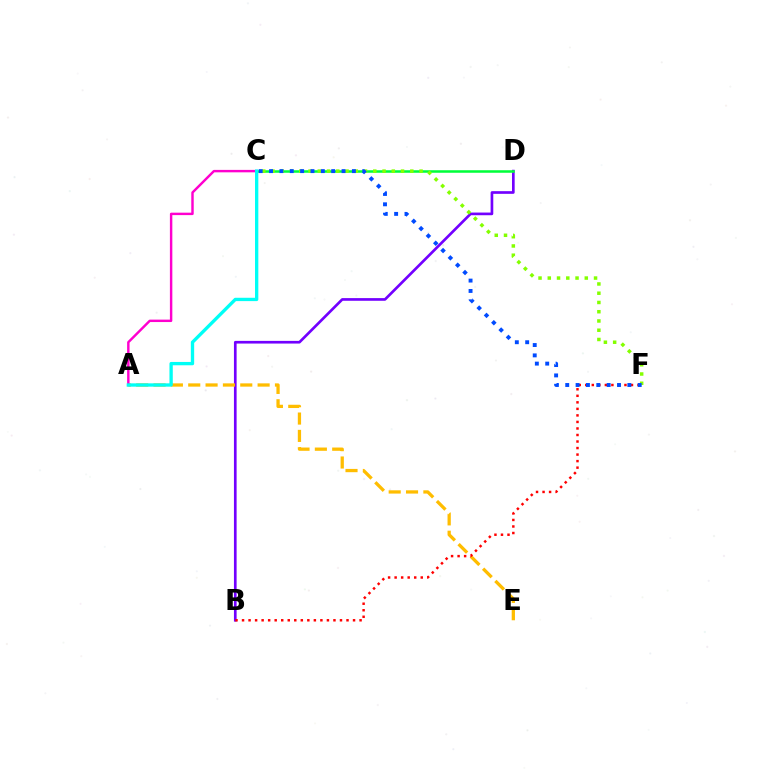{('B', 'D'): [{'color': '#7200ff', 'line_style': 'solid', 'thickness': 1.92}], ('A', 'E'): [{'color': '#ffbd00', 'line_style': 'dashed', 'thickness': 2.36}], ('C', 'D'): [{'color': '#00ff39', 'line_style': 'solid', 'thickness': 1.82}], ('B', 'F'): [{'color': '#ff0000', 'line_style': 'dotted', 'thickness': 1.77}], ('C', 'F'): [{'color': '#84ff00', 'line_style': 'dotted', 'thickness': 2.51}, {'color': '#004bff', 'line_style': 'dotted', 'thickness': 2.81}], ('A', 'C'): [{'color': '#ff00cf', 'line_style': 'solid', 'thickness': 1.75}, {'color': '#00fff6', 'line_style': 'solid', 'thickness': 2.4}]}